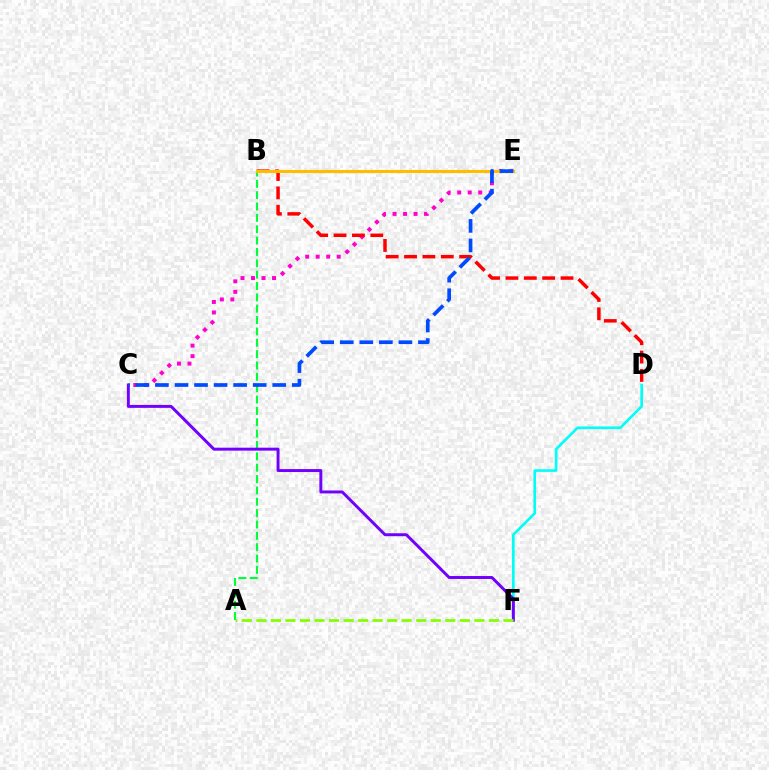{('D', 'F'): [{'color': '#00fff6', 'line_style': 'solid', 'thickness': 1.91}], ('A', 'B'): [{'color': '#00ff39', 'line_style': 'dashed', 'thickness': 1.54}], ('C', 'F'): [{'color': '#7200ff', 'line_style': 'solid', 'thickness': 2.12}], ('C', 'E'): [{'color': '#ff00cf', 'line_style': 'dotted', 'thickness': 2.85}, {'color': '#004bff', 'line_style': 'dashed', 'thickness': 2.66}], ('B', 'D'): [{'color': '#ff0000', 'line_style': 'dashed', 'thickness': 2.5}], ('B', 'E'): [{'color': '#ffbd00', 'line_style': 'solid', 'thickness': 2.22}], ('A', 'F'): [{'color': '#84ff00', 'line_style': 'dashed', 'thickness': 1.97}]}